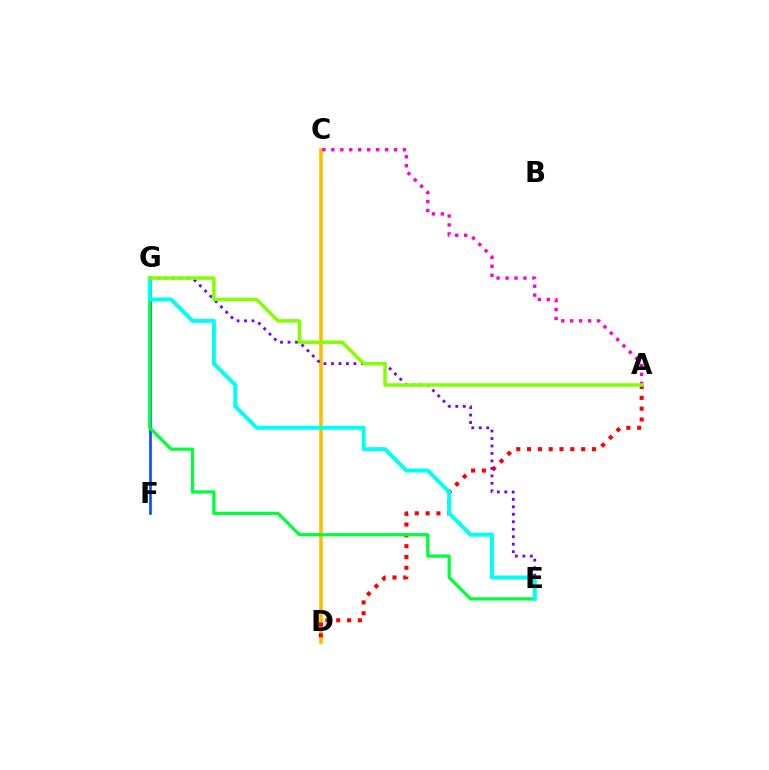{('F', 'G'): [{'color': '#004bff', 'line_style': 'solid', 'thickness': 1.89}], ('C', 'D'): [{'color': '#ffbd00', 'line_style': 'solid', 'thickness': 2.62}], ('A', 'D'): [{'color': '#ff0000', 'line_style': 'dotted', 'thickness': 2.94}], ('A', 'C'): [{'color': '#ff00cf', 'line_style': 'dotted', 'thickness': 2.43}], ('E', 'G'): [{'color': '#00ff39', 'line_style': 'solid', 'thickness': 2.33}, {'color': '#7200ff', 'line_style': 'dotted', 'thickness': 2.03}, {'color': '#00fff6', 'line_style': 'solid', 'thickness': 2.87}], ('A', 'G'): [{'color': '#84ff00', 'line_style': 'solid', 'thickness': 2.5}]}